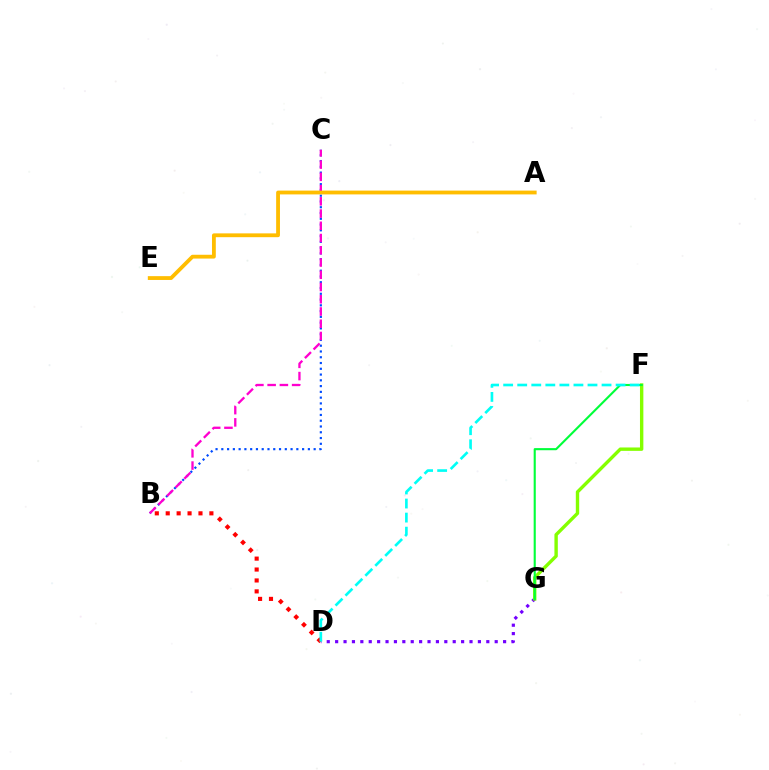{('D', 'G'): [{'color': '#7200ff', 'line_style': 'dotted', 'thickness': 2.28}], ('F', 'G'): [{'color': '#84ff00', 'line_style': 'solid', 'thickness': 2.44}, {'color': '#00ff39', 'line_style': 'solid', 'thickness': 1.52}], ('B', 'C'): [{'color': '#004bff', 'line_style': 'dotted', 'thickness': 1.57}, {'color': '#ff00cf', 'line_style': 'dashed', 'thickness': 1.66}], ('A', 'E'): [{'color': '#ffbd00', 'line_style': 'solid', 'thickness': 2.74}], ('B', 'D'): [{'color': '#ff0000', 'line_style': 'dotted', 'thickness': 2.97}], ('D', 'F'): [{'color': '#00fff6', 'line_style': 'dashed', 'thickness': 1.91}]}